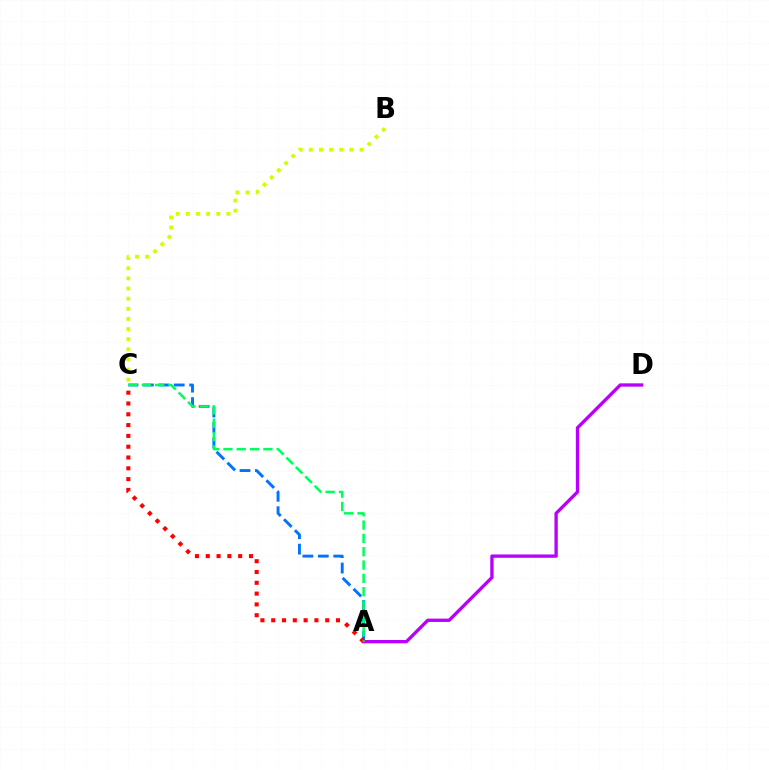{('A', 'C'): [{'color': '#0074ff', 'line_style': 'dashed', 'thickness': 2.1}, {'color': '#ff0000', 'line_style': 'dotted', 'thickness': 2.93}, {'color': '#00ff5c', 'line_style': 'dashed', 'thickness': 1.81}], ('A', 'D'): [{'color': '#b900ff', 'line_style': 'solid', 'thickness': 2.39}], ('B', 'C'): [{'color': '#d1ff00', 'line_style': 'dotted', 'thickness': 2.75}]}